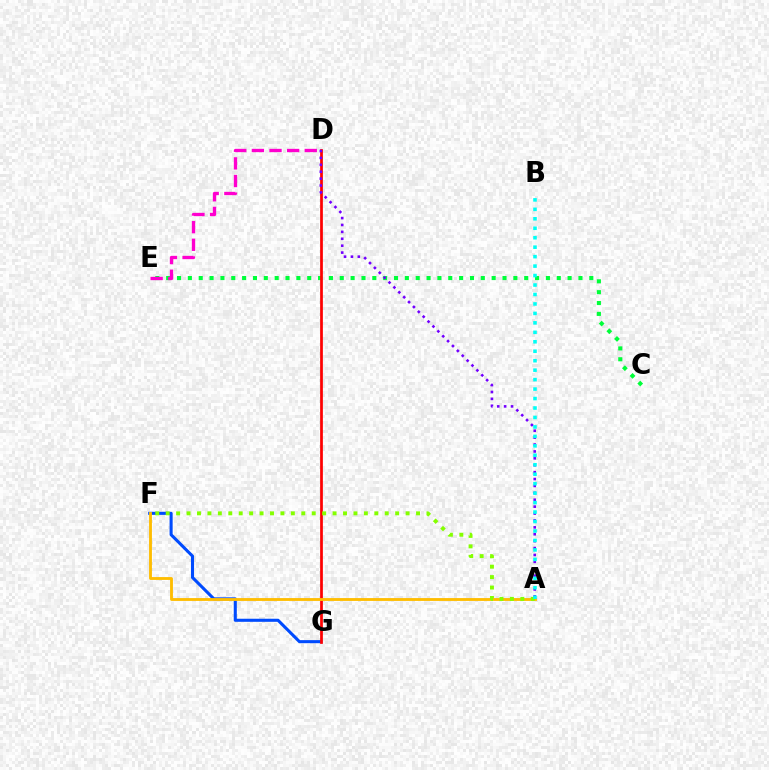{('F', 'G'): [{'color': '#004bff', 'line_style': 'solid', 'thickness': 2.21}], ('C', 'E'): [{'color': '#00ff39', 'line_style': 'dotted', 'thickness': 2.95}], ('D', 'G'): [{'color': '#ff0000', 'line_style': 'solid', 'thickness': 1.97}], ('A', 'F'): [{'color': '#ffbd00', 'line_style': 'solid', 'thickness': 2.05}, {'color': '#84ff00', 'line_style': 'dotted', 'thickness': 2.83}], ('D', 'E'): [{'color': '#ff00cf', 'line_style': 'dashed', 'thickness': 2.4}], ('A', 'D'): [{'color': '#7200ff', 'line_style': 'dotted', 'thickness': 1.88}], ('A', 'B'): [{'color': '#00fff6', 'line_style': 'dotted', 'thickness': 2.57}]}